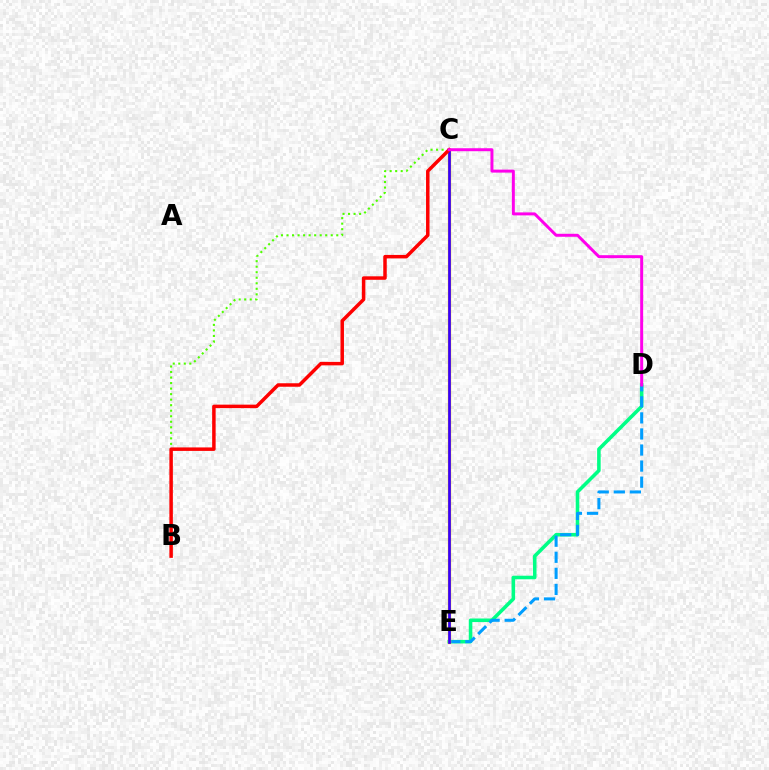{('D', 'E'): [{'color': '#00ff86', 'line_style': 'solid', 'thickness': 2.56}, {'color': '#009eff', 'line_style': 'dashed', 'thickness': 2.18}], ('C', 'E'): [{'color': '#ffd500', 'line_style': 'solid', 'thickness': 2.4}, {'color': '#3700ff', 'line_style': 'solid', 'thickness': 1.97}], ('B', 'C'): [{'color': '#4fff00', 'line_style': 'dotted', 'thickness': 1.5}, {'color': '#ff0000', 'line_style': 'solid', 'thickness': 2.51}], ('C', 'D'): [{'color': '#ff00ed', 'line_style': 'solid', 'thickness': 2.14}]}